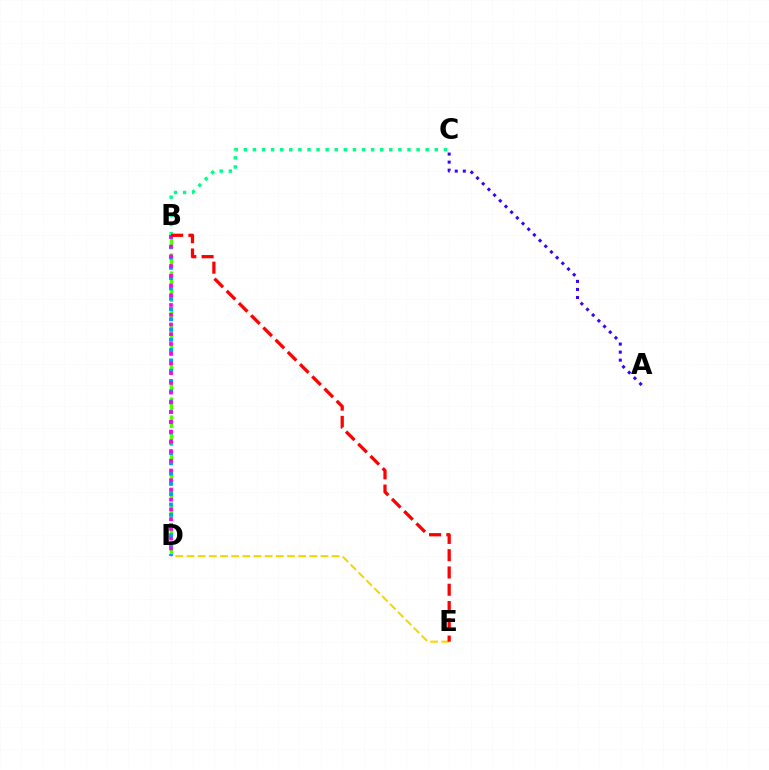{('B', 'C'): [{'color': '#00ff86', 'line_style': 'dotted', 'thickness': 2.47}], ('D', 'E'): [{'color': '#ffd500', 'line_style': 'dashed', 'thickness': 1.52}], ('B', 'D'): [{'color': '#4fff00', 'line_style': 'dashed', 'thickness': 2.44}, {'color': '#009eff', 'line_style': 'dotted', 'thickness': 2.8}, {'color': '#ff00ed', 'line_style': 'dotted', 'thickness': 2.65}], ('A', 'C'): [{'color': '#3700ff', 'line_style': 'dotted', 'thickness': 2.18}], ('B', 'E'): [{'color': '#ff0000', 'line_style': 'dashed', 'thickness': 2.35}]}